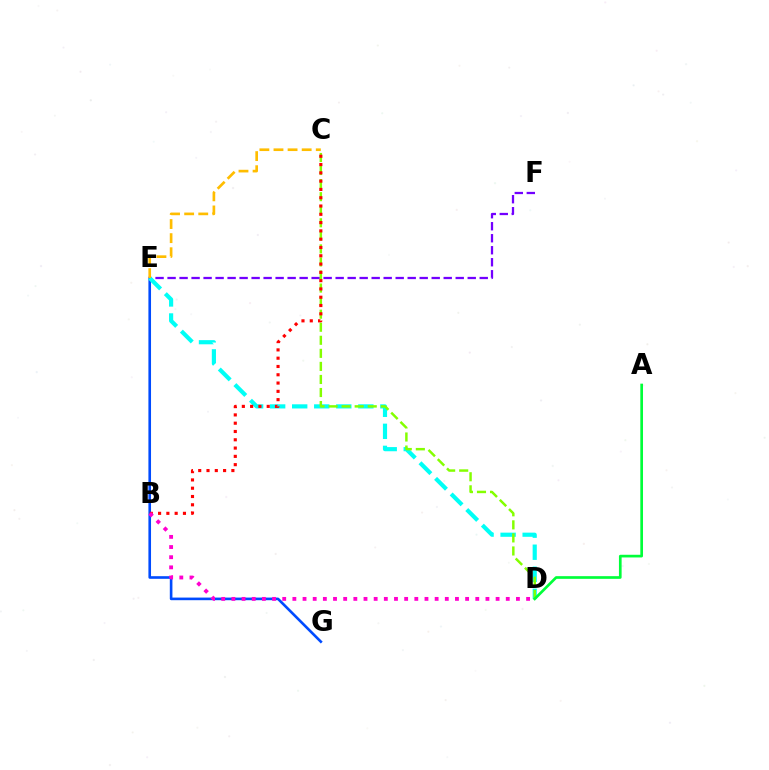{('E', 'G'): [{'color': '#004bff', 'line_style': 'solid', 'thickness': 1.89}], ('E', 'F'): [{'color': '#7200ff', 'line_style': 'dashed', 'thickness': 1.63}], ('D', 'E'): [{'color': '#00fff6', 'line_style': 'dashed', 'thickness': 3.0}], ('C', 'D'): [{'color': '#84ff00', 'line_style': 'dashed', 'thickness': 1.77}], ('B', 'C'): [{'color': '#ff0000', 'line_style': 'dotted', 'thickness': 2.25}], ('C', 'E'): [{'color': '#ffbd00', 'line_style': 'dashed', 'thickness': 1.91}], ('A', 'D'): [{'color': '#00ff39', 'line_style': 'solid', 'thickness': 1.93}], ('B', 'D'): [{'color': '#ff00cf', 'line_style': 'dotted', 'thickness': 2.76}]}